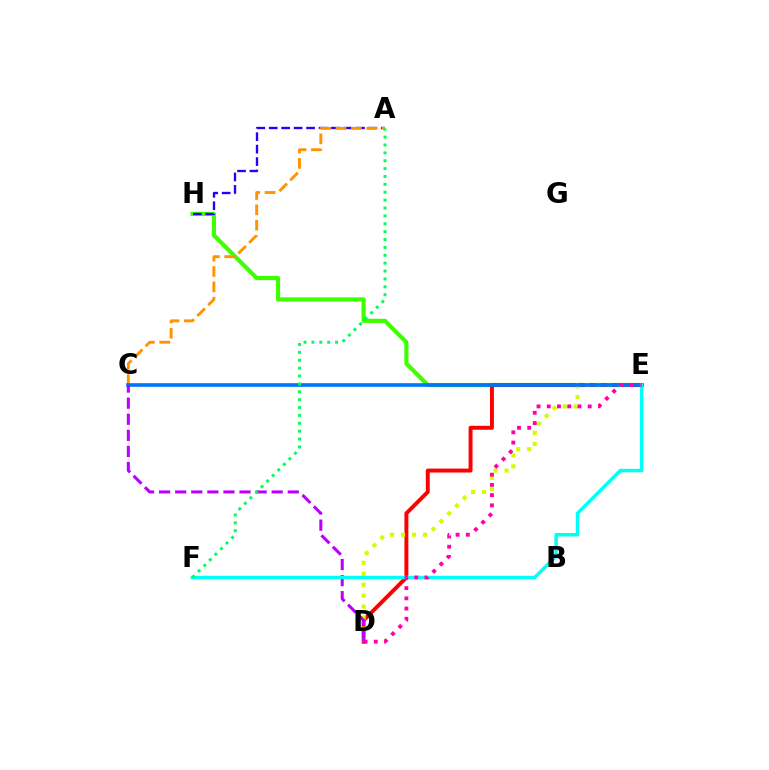{('E', 'H'): [{'color': '#3dff00', 'line_style': 'solid', 'thickness': 2.99}], ('D', 'E'): [{'color': '#ff0000', 'line_style': 'solid', 'thickness': 2.84}, {'color': '#d1ff00', 'line_style': 'dotted', 'thickness': 2.98}, {'color': '#ff00ac', 'line_style': 'dotted', 'thickness': 2.78}], ('A', 'H'): [{'color': '#2500ff', 'line_style': 'dashed', 'thickness': 1.69}], ('A', 'C'): [{'color': '#ff9400', 'line_style': 'dashed', 'thickness': 2.08}], ('C', 'E'): [{'color': '#0074ff', 'line_style': 'solid', 'thickness': 2.61}], ('C', 'D'): [{'color': '#b900ff', 'line_style': 'dashed', 'thickness': 2.18}], ('E', 'F'): [{'color': '#00fff6', 'line_style': 'solid', 'thickness': 2.5}], ('A', 'F'): [{'color': '#00ff5c', 'line_style': 'dotted', 'thickness': 2.14}]}